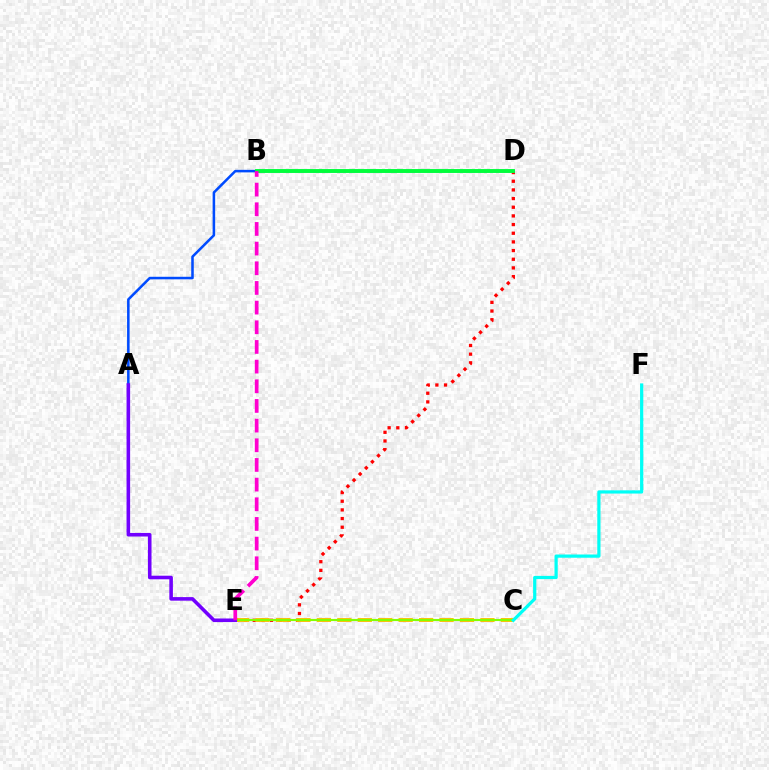{('D', 'E'): [{'color': '#ff0000', 'line_style': 'dotted', 'thickness': 2.35}], ('A', 'D'): [{'color': '#004bff', 'line_style': 'solid', 'thickness': 1.83}], ('C', 'E'): [{'color': '#ffbd00', 'line_style': 'dashed', 'thickness': 2.78}, {'color': '#84ff00', 'line_style': 'solid', 'thickness': 1.54}], ('C', 'F'): [{'color': '#00fff6', 'line_style': 'solid', 'thickness': 2.32}], ('A', 'E'): [{'color': '#7200ff', 'line_style': 'solid', 'thickness': 2.58}], ('B', 'D'): [{'color': '#00ff39', 'line_style': 'solid', 'thickness': 2.78}], ('B', 'E'): [{'color': '#ff00cf', 'line_style': 'dashed', 'thickness': 2.67}]}